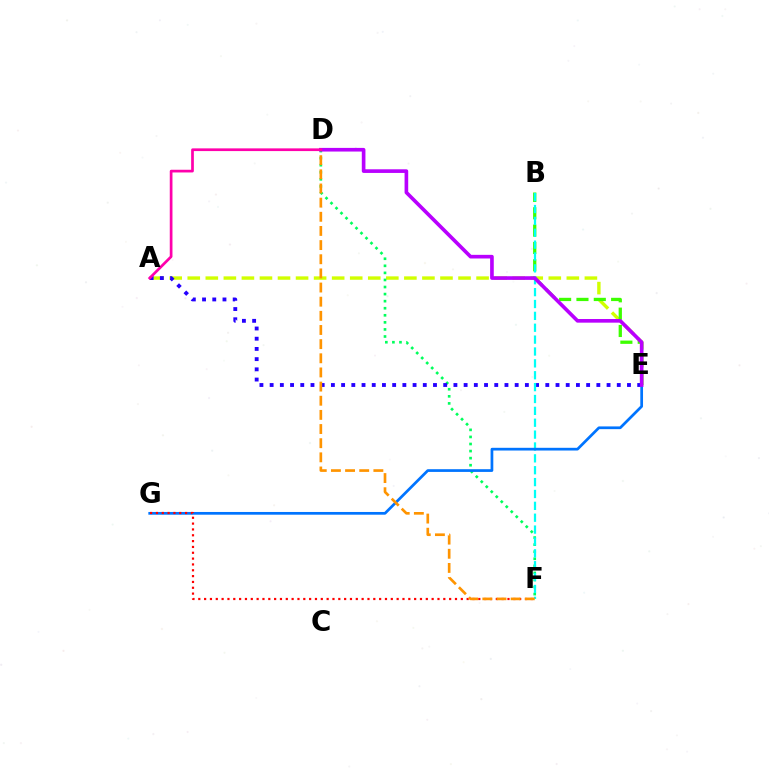{('A', 'E'): [{'color': '#d1ff00', 'line_style': 'dashed', 'thickness': 2.45}, {'color': '#2500ff', 'line_style': 'dotted', 'thickness': 2.77}], ('B', 'E'): [{'color': '#3dff00', 'line_style': 'dashed', 'thickness': 2.36}], ('D', 'F'): [{'color': '#00ff5c', 'line_style': 'dotted', 'thickness': 1.92}, {'color': '#ff9400', 'line_style': 'dashed', 'thickness': 1.92}], ('B', 'F'): [{'color': '#00fff6', 'line_style': 'dashed', 'thickness': 1.61}], ('E', 'G'): [{'color': '#0074ff', 'line_style': 'solid', 'thickness': 1.96}], ('F', 'G'): [{'color': '#ff0000', 'line_style': 'dotted', 'thickness': 1.59}], ('D', 'E'): [{'color': '#b900ff', 'line_style': 'solid', 'thickness': 2.63}], ('A', 'D'): [{'color': '#ff00ac', 'line_style': 'solid', 'thickness': 1.95}]}